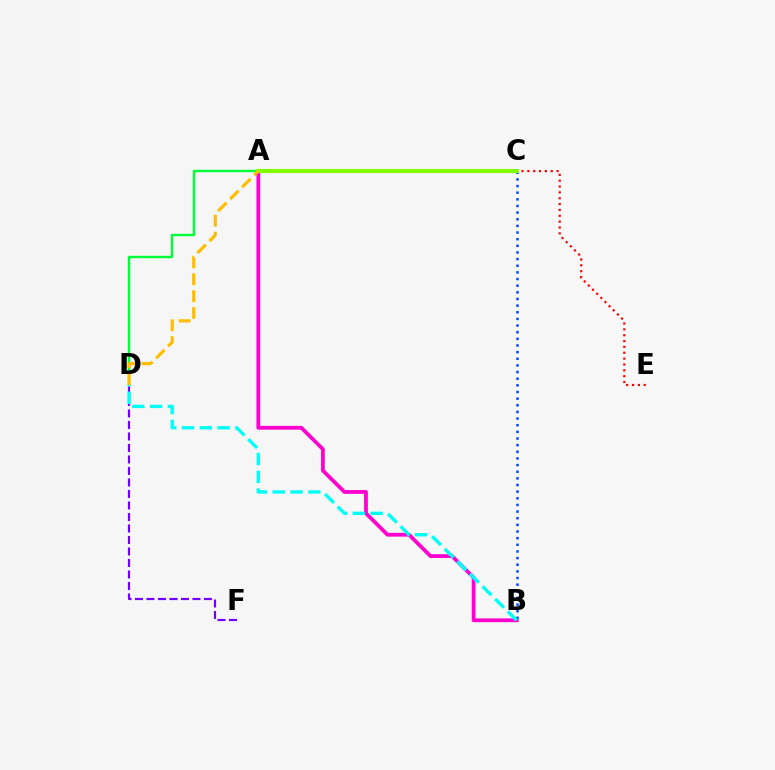{('D', 'F'): [{'color': '#7200ff', 'line_style': 'dashed', 'thickness': 1.56}], ('C', 'E'): [{'color': '#ff0000', 'line_style': 'dotted', 'thickness': 1.59}], ('A', 'D'): [{'color': '#00ff39', 'line_style': 'solid', 'thickness': 1.74}, {'color': '#ffbd00', 'line_style': 'dashed', 'thickness': 2.29}], ('A', 'B'): [{'color': '#ff00cf', 'line_style': 'solid', 'thickness': 2.72}], ('B', 'C'): [{'color': '#004bff', 'line_style': 'dotted', 'thickness': 1.81}], ('A', 'C'): [{'color': '#84ff00', 'line_style': 'solid', 'thickness': 2.95}], ('B', 'D'): [{'color': '#00fff6', 'line_style': 'dashed', 'thickness': 2.42}]}